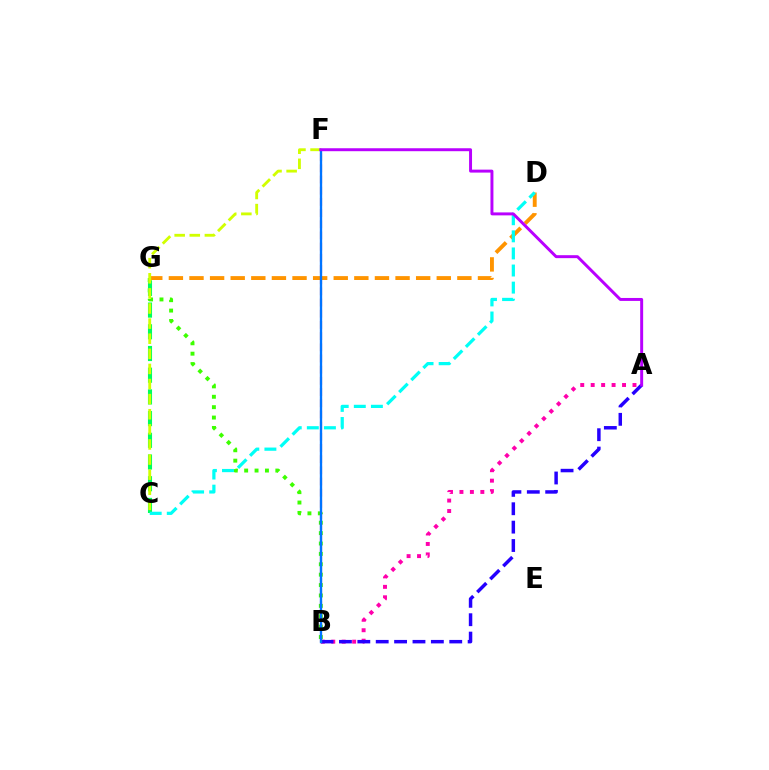{('A', 'B'): [{'color': '#ff00ac', 'line_style': 'dotted', 'thickness': 2.84}, {'color': '#2500ff', 'line_style': 'dashed', 'thickness': 2.5}], ('B', 'G'): [{'color': '#3dff00', 'line_style': 'dotted', 'thickness': 2.82}], ('B', 'F'): [{'color': '#ff0000', 'line_style': 'dashed', 'thickness': 1.52}, {'color': '#0074ff', 'line_style': 'solid', 'thickness': 1.69}], ('D', 'G'): [{'color': '#ff9400', 'line_style': 'dashed', 'thickness': 2.8}], ('C', 'G'): [{'color': '#00ff5c', 'line_style': 'dashed', 'thickness': 2.95}], ('C', 'F'): [{'color': '#d1ff00', 'line_style': 'dashed', 'thickness': 2.05}], ('C', 'D'): [{'color': '#00fff6', 'line_style': 'dashed', 'thickness': 2.32}], ('A', 'F'): [{'color': '#b900ff', 'line_style': 'solid', 'thickness': 2.13}]}